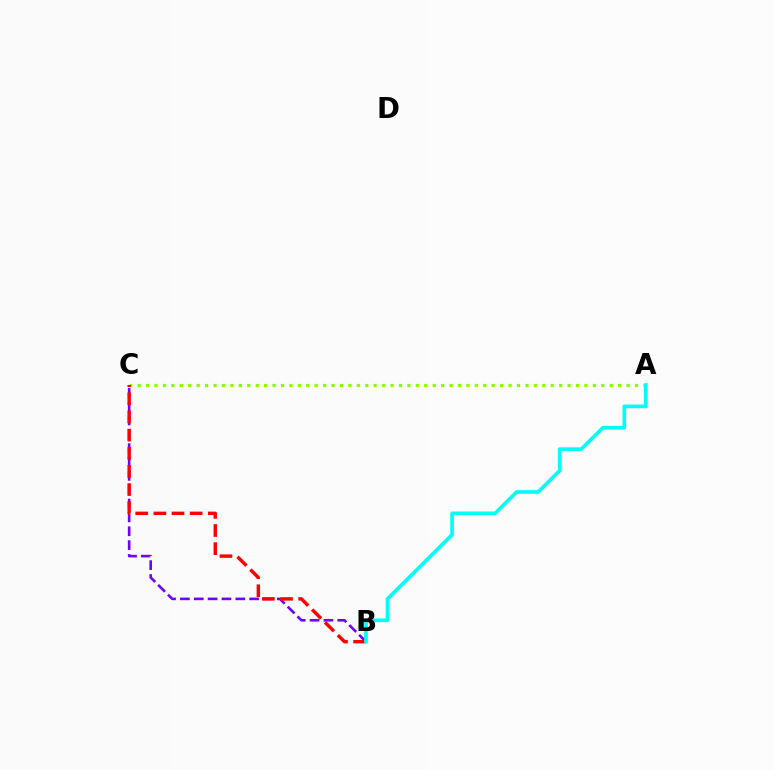{('A', 'C'): [{'color': '#84ff00', 'line_style': 'dotted', 'thickness': 2.29}], ('B', 'C'): [{'color': '#7200ff', 'line_style': 'dashed', 'thickness': 1.88}, {'color': '#ff0000', 'line_style': 'dashed', 'thickness': 2.47}], ('A', 'B'): [{'color': '#00fff6', 'line_style': 'solid', 'thickness': 2.63}]}